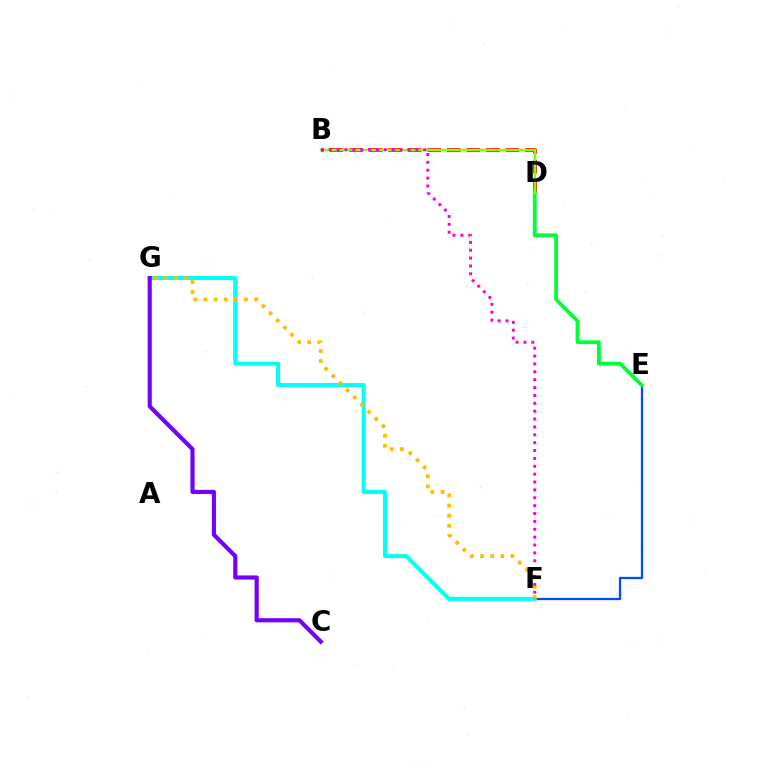{('E', 'F'): [{'color': '#004bff', 'line_style': 'solid', 'thickness': 1.64}], ('B', 'D'): [{'color': '#ff0000', 'line_style': 'dashed', 'thickness': 2.66}, {'color': '#84ff00', 'line_style': 'solid', 'thickness': 1.67}], ('D', 'E'): [{'color': '#00ff39', 'line_style': 'solid', 'thickness': 2.74}], ('F', 'G'): [{'color': '#00fff6', 'line_style': 'solid', 'thickness': 2.89}, {'color': '#ffbd00', 'line_style': 'dotted', 'thickness': 2.75}], ('C', 'G'): [{'color': '#7200ff', 'line_style': 'solid', 'thickness': 2.99}], ('B', 'F'): [{'color': '#ff00cf', 'line_style': 'dotted', 'thickness': 2.14}]}